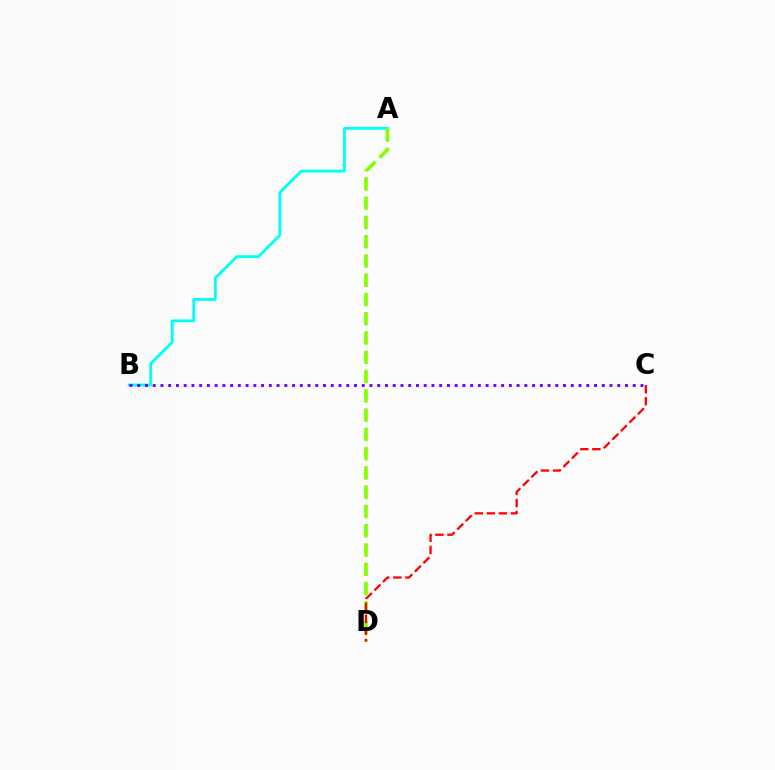{('A', 'B'): [{'color': '#00fff6', 'line_style': 'solid', 'thickness': 2.04}], ('A', 'D'): [{'color': '#84ff00', 'line_style': 'dashed', 'thickness': 2.62}], ('C', 'D'): [{'color': '#ff0000', 'line_style': 'dashed', 'thickness': 1.64}], ('B', 'C'): [{'color': '#7200ff', 'line_style': 'dotted', 'thickness': 2.1}]}